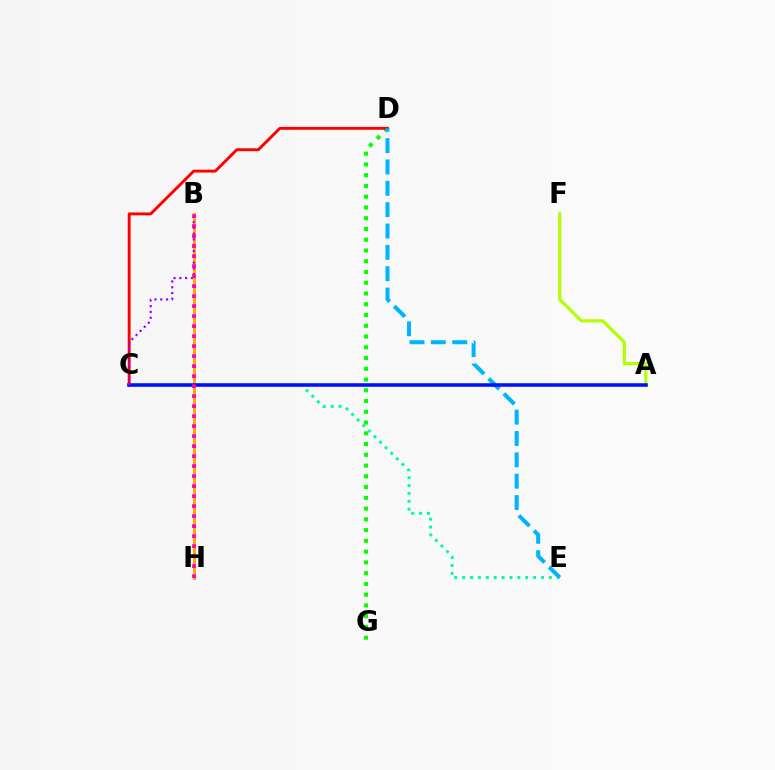{('A', 'F'): [{'color': '#b3ff00', 'line_style': 'solid', 'thickness': 2.3}], ('D', 'G'): [{'color': '#08ff00', 'line_style': 'dotted', 'thickness': 2.92}], ('B', 'H'): [{'color': '#ffa500', 'line_style': 'solid', 'thickness': 2.16}, {'color': '#ff00bd', 'line_style': 'dotted', 'thickness': 2.72}], ('C', 'D'): [{'color': '#ff0000', 'line_style': 'solid', 'thickness': 2.09}], ('C', 'E'): [{'color': '#00ff9d', 'line_style': 'dotted', 'thickness': 2.14}], ('D', 'E'): [{'color': '#00b5ff', 'line_style': 'dashed', 'thickness': 2.9}], ('A', 'C'): [{'color': '#0010ff', 'line_style': 'solid', 'thickness': 2.57}], ('B', 'C'): [{'color': '#9b00ff', 'line_style': 'dotted', 'thickness': 1.57}]}